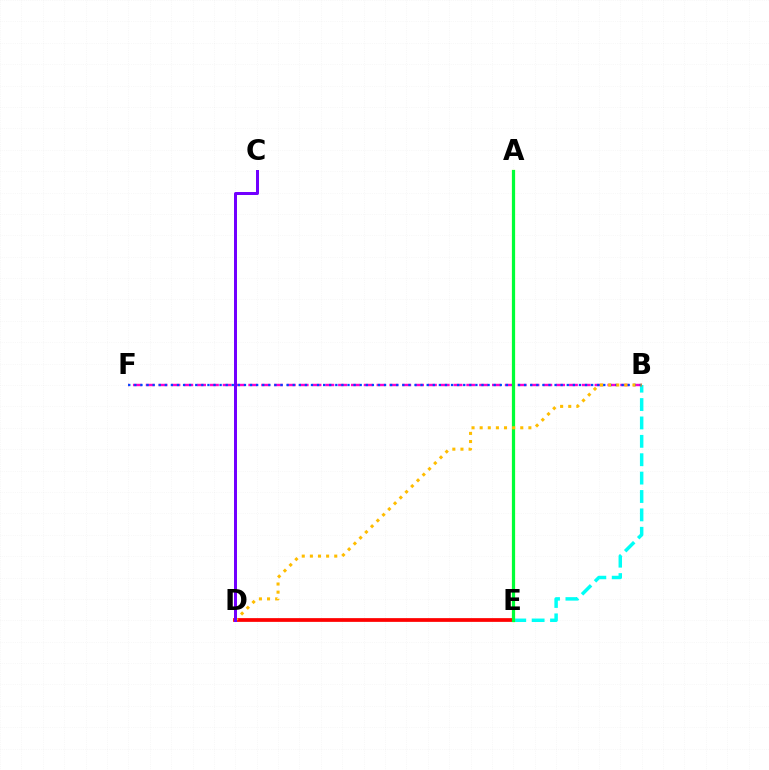{('B', 'E'): [{'color': '#00fff6', 'line_style': 'dashed', 'thickness': 2.5}], ('A', 'E'): [{'color': '#84ff00', 'line_style': 'solid', 'thickness': 2.34}, {'color': '#00ff39', 'line_style': 'solid', 'thickness': 2.19}], ('B', 'F'): [{'color': '#ff00cf', 'line_style': 'dashed', 'thickness': 1.74}, {'color': '#004bff', 'line_style': 'dotted', 'thickness': 1.65}], ('D', 'E'): [{'color': '#ff0000', 'line_style': 'solid', 'thickness': 2.69}], ('B', 'D'): [{'color': '#ffbd00', 'line_style': 'dotted', 'thickness': 2.21}], ('C', 'D'): [{'color': '#7200ff', 'line_style': 'solid', 'thickness': 2.15}]}